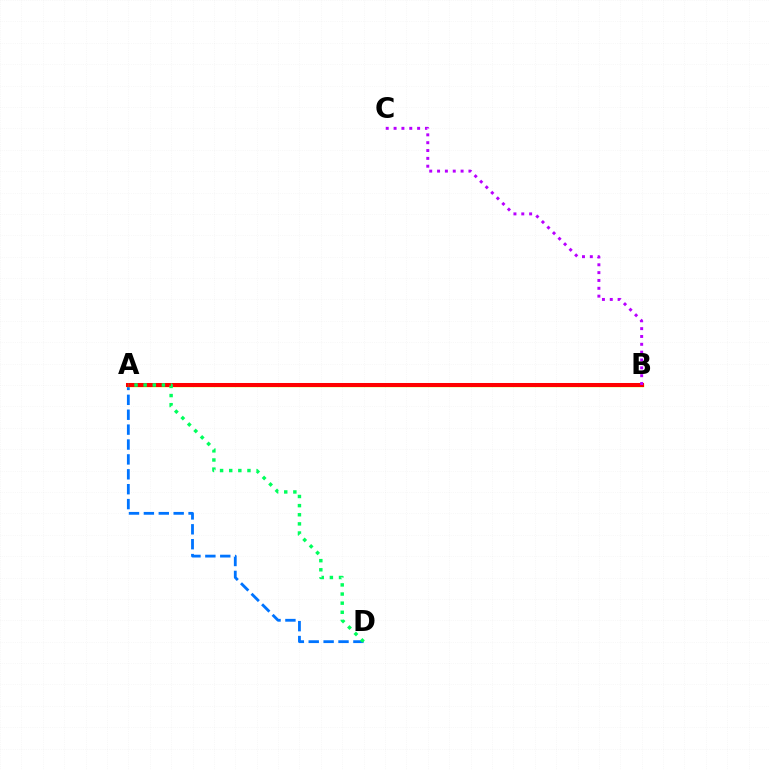{('A', 'D'): [{'color': '#0074ff', 'line_style': 'dashed', 'thickness': 2.02}, {'color': '#00ff5c', 'line_style': 'dotted', 'thickness': 2.48}], ('A', 'B'): [{'color': '#d1ff00', 'line_style': 'solid', 'thickness': 2.5}, {'color': '#ff0000', 'line_style': 'solid', 'thickness': 2.9}], ('B', 'C'): [{'color': '#b900ff', 'line_style': 'dotted', 'thickness': 2.13}]}